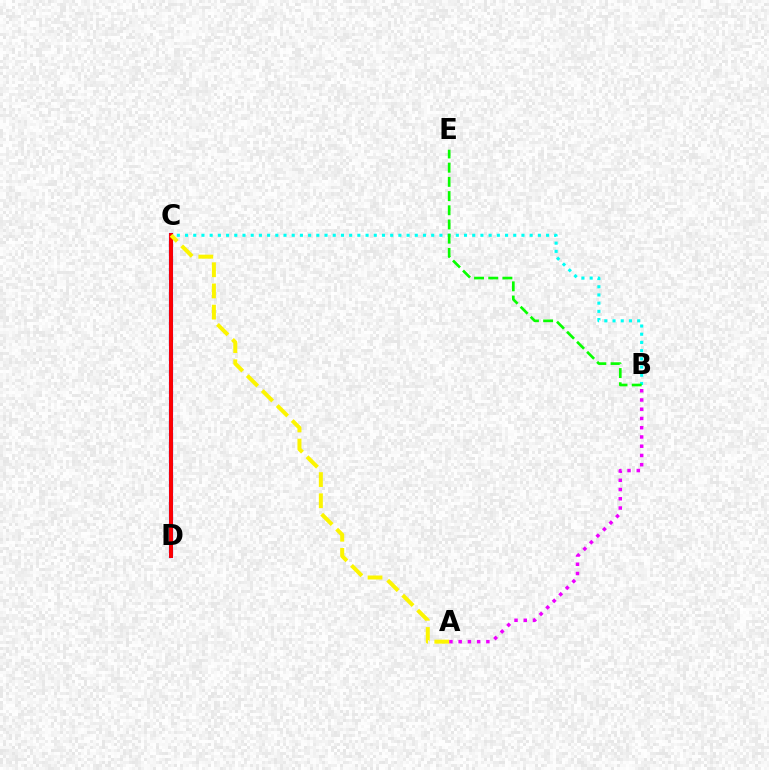{('A', 'B'): [{'color': '#ee00ff', 'line_style': 'dotted', 'thickness': 2.51}], ('C', 'D'): [{'color': '#0010ff', 'line_style': 'solid', 'thickness': 2.97}, {'color': '#ff0000', 'line_style': 'solid', 'thickness': 2.81}], ('B', 'C'): [{'color': '#00fff6', 'line_style': 'dotted', 'thickness': 2.23}], ('A', 'C'): [{'color': '#fcf500', 'line_style': 'dashed', 'thickness': 2.88}], ('B', 'E'): [{'color': '#08ff00', 'line_style': 'dashed', 'thickness': 1.93}]}